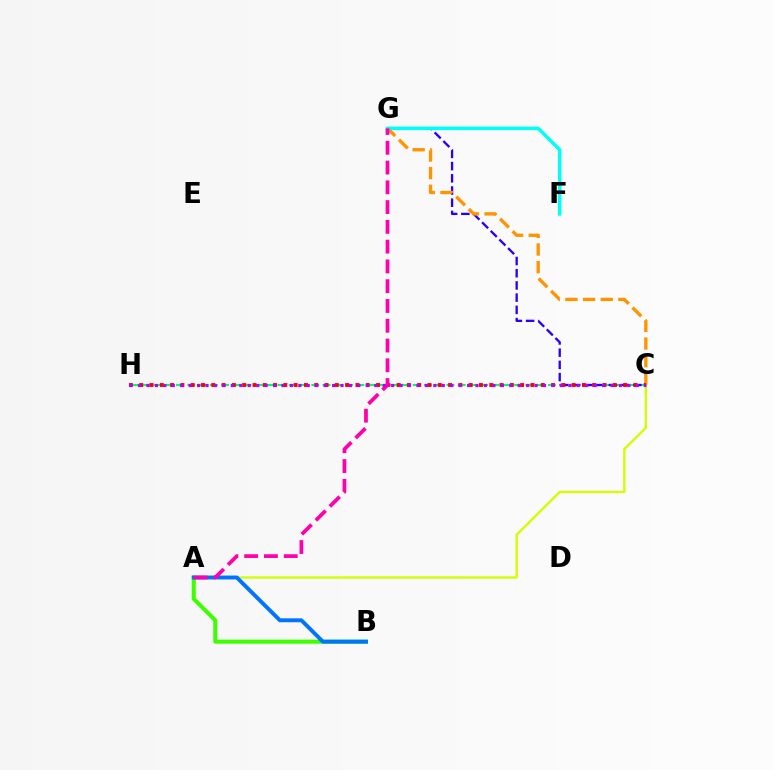{('C', 'H'): [{'color': '#00ff5c', 'line_style': 'dashed', 'thickness': 1.53}, {'color': '#ff0000', 'line_style': 'dotted', 'thickness': 2.8}, {'color': '#b900ff', 'line_style': 'dotted', 'thickness': 2.29}], ('C', 'G'): [{'color': '#2500ff', 'line_style': 'dashed', 'thickness': 1.66}, {'color': '#ff9400', 'line_style': 'dashed', 'thickness': 2.4}], ('A', 'B'): [{'color': '#3dff00', 'line_style': 'solid', 'thickness': 2.91}, {'color': '#0074ff', 'line_style': 'solid', 'thickness': 2.82}], ('A', 'C'): [{'color': '#d1ff00', 'line_style': 'solid', 'thickness': 1.7}], ('F', 'G'): [{'color': '#00fff6', 'line_style': 'solid', 'thickness': 2.5}], ('A', 'G'): [{'color': '#ff00ac', 'line_style': 'dashed', 'thickness': 2.69}]}